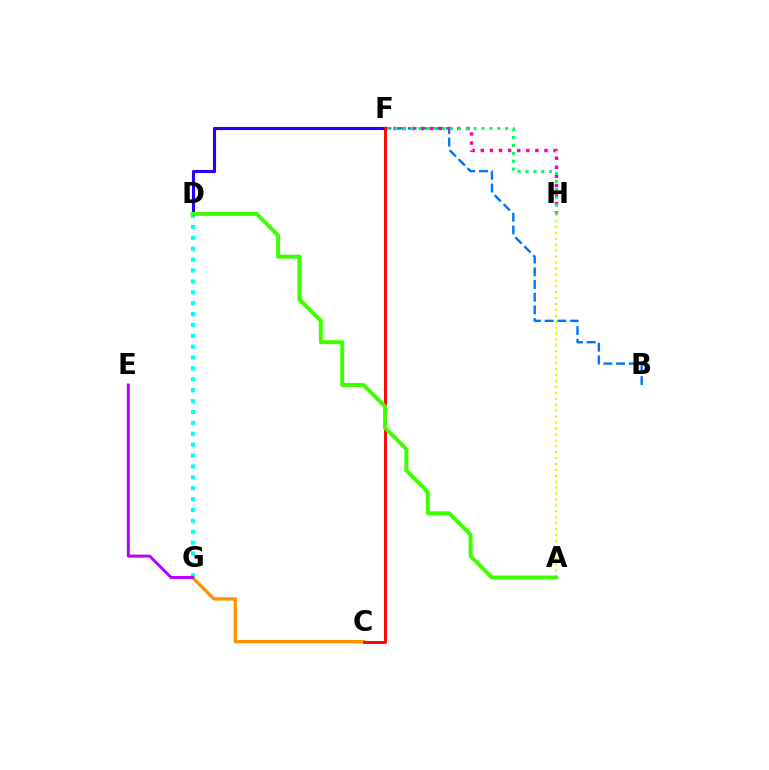{('B', 'F'): [{'color': '#0074ff', 'line_style': 'dashed', 'thickness': 1.72}], ('D', 'G'): [{'color': '#00fff6', 'line_style': 'dotted', 'thickness': 2.96}], ('D', 'F'): [{'color': '#2500ff', 'line_style': 'solid', 'thickness': 2.24}], ('C', 'G'): [{'color': '#ff9400', 'line_style': 'solid', 'thickness': 2.44}], ('F', 'H'): [{'color': '#ff00ac', 'line_style': 'dotted', 'thickness': 2.47}, {'color': '#00ff5c', 'line_style': 'dotted', 'thickness': 2.15}], ('A', 'H'): [{'color': '#d1ff00', 'line_style': 'dotted', 'thickness': 1.61}], ('C', 'F'): [{'color': '#ff0000', 'line_style': 'solid', 'thickness': 2.07}], ('E', 'G'): [{'color': '#b900ff', 'line_style': 'solid', 'thickness': 2.13}], ('A', 'D'): [{'color': '#3dff00', 'line_style': 'solid', 'thickness': 2.86}]}